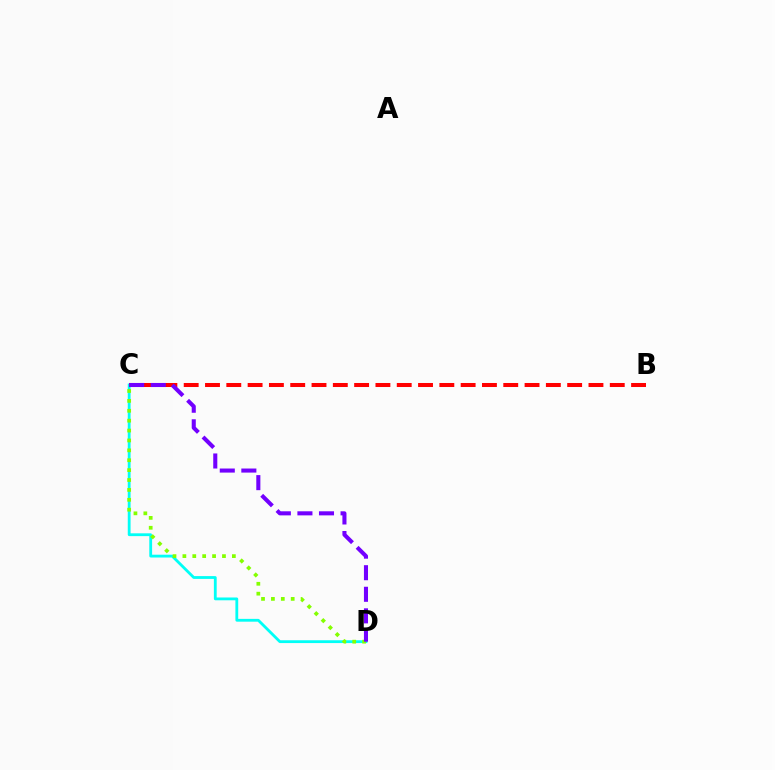{('C', 'D'): [{'color': '#00fff6', 'line_style': 'solid', 'thickness': 2.02}, {'color': '#84ff00', 'line_style': 'dotted', 'thickness': 2.69}, {'color': '#7200ff', 'line_style': 'dashed', 'thickness': 2.93}], ('B', 'C'): [{'color': '#ff0000', 'line_style': 'dashed', 'thickness': 2.89}]}